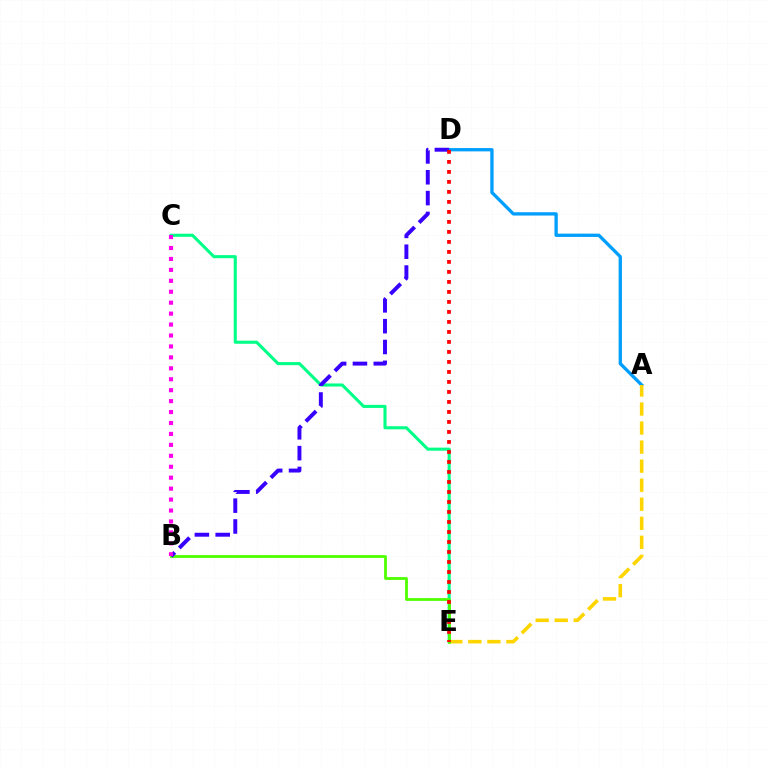{('A', 'D'): [{'color': '#009eff', 'line_style': 'solid', 'thickness': 2.38}], ('A', 'E'): [{'color': '#ffd500', 'line_style': 'dashed', 'thickness': 2.59}], ('C', 'E'): [{'color': '#00ff86', 'line_style': 'solid', 'thickness': 2.22}], ('B', 'E'): [{'color': '#4fff00', 'line_style': 'solid', 'thickness': 2.01}], ('B', 'D'): [{'color': '#3700ff', 'line_style': 'dashed', 'thickness': 2.83}], ('D', 'E'): [{'color': '#ff0000', 'line_style': 'dotted', 'thickness': 2.72}], ('B', 'C'): [{'color': '#ff00ed', 'line_style': 'dotted', 'thickness': 2.97}]}